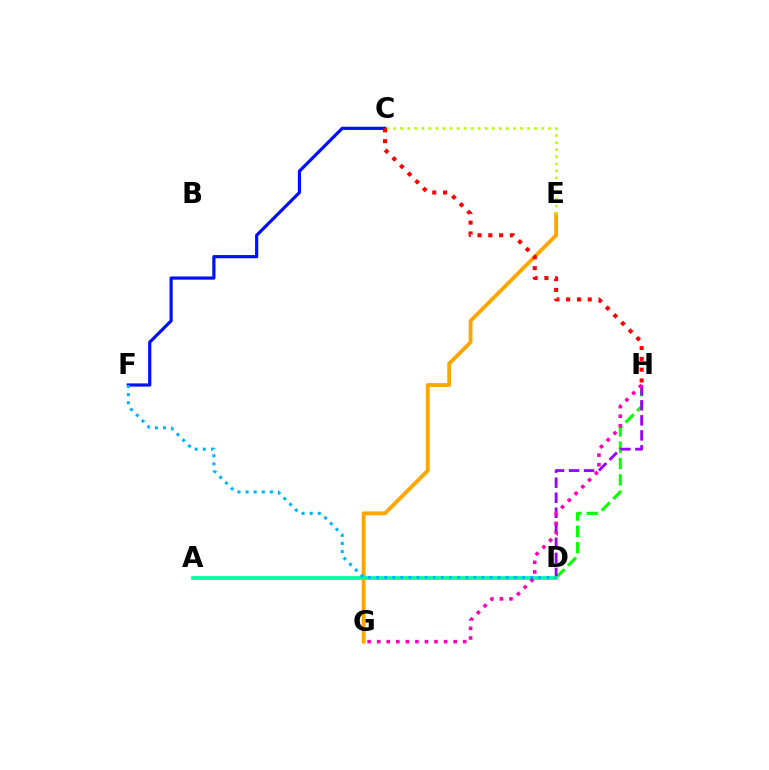{('E', 'G'): [{'color': '#ffa500', 'line_style': 'solid', 'thickness': 2.75}], ('D', 'H'): [{'color': '#08ff00', 'line_style': 'dashed', 'thickness': 2.22}, {'color': '#9b00ff', 'line_style': 'dashed', 'thickness': 2.04}], ('C', 'F'): [{'color': '#0010ff', 'line_style': 'solid', 'thickness': 2.31}], ('A', 'D'): [{'color': '#00ff9d', 'line_style': 'solid', 'thickness': 2.68}], ('D', 'F'): [{'color': '#00b5ff', 'line_style': 'dotted', 'thickness': 2.2}], ('C', 'E'): [{'color': '#b3ff00', 'line_style': 'dotted', 'thickness': 1.91}], ('G', 'H'): [{'color': '#ff00bd', 'line_style': 'dotted', 'thickness': 2.6}], ('C', 'H'): [{'color': '#ff0000', 'line_style': 'dotted', 'thickness': 2.93}]}